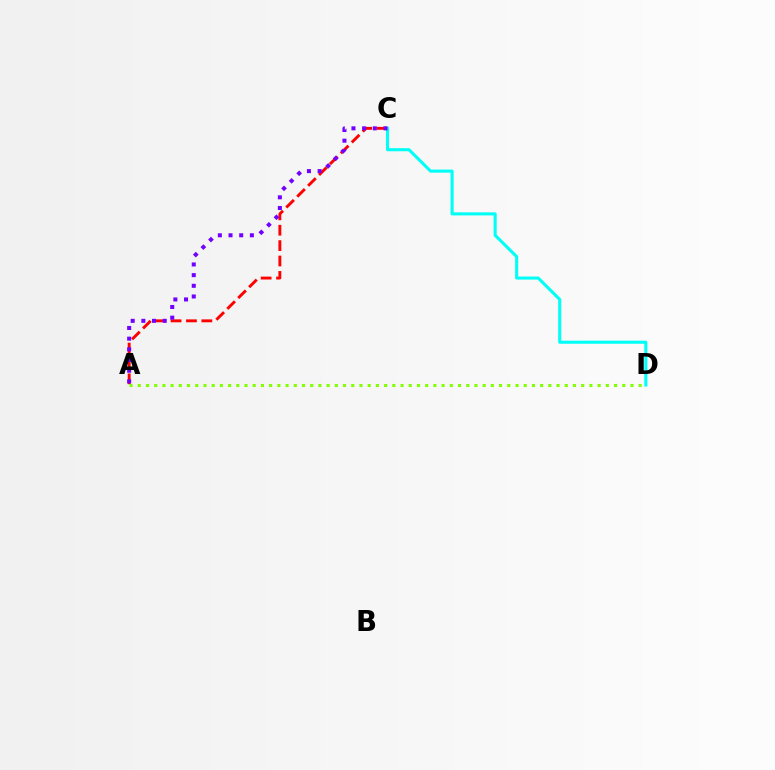{('A', 'C'): [{'color': '#ff0000', 'line_style': 'dashed', 'thickness': 2.09}, {'color': '#7200ff', 'line_style': 'dotted', 'thickness': 2.9}], ('C', 'D'): [{'color': '#00fff6', 'line_style': 'solid', 'thickness': 2.22}], ('A', 'D'): [{'color': '#84ff00', 'line_style': 'dotted', 'thickness': 2.23}]}